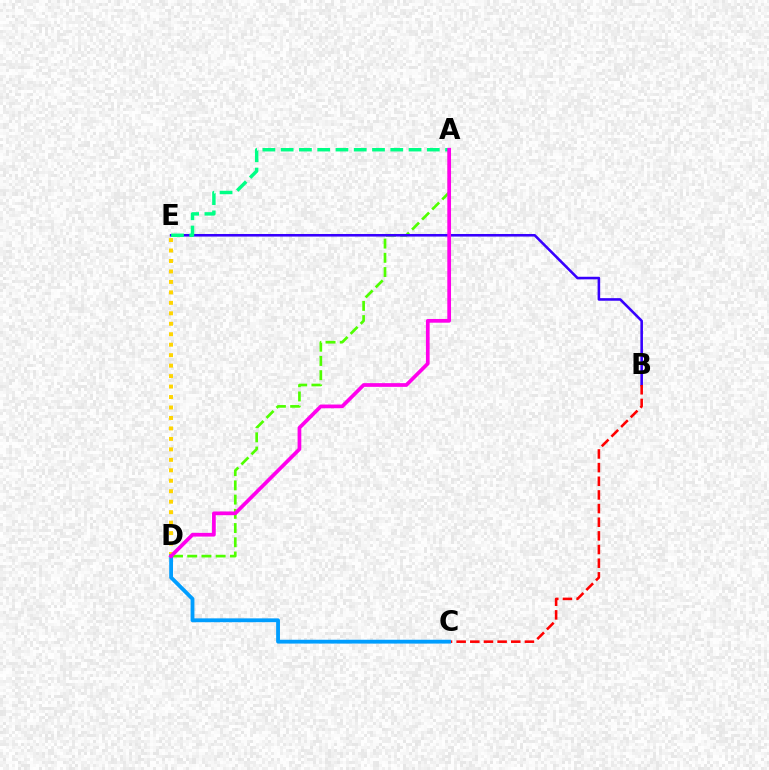{('A', 'D'): [{'color': '#4fff00', 'line_style': 'dashed', 'thickness': 1.93}, {'color': '#ff00ed', 'line_style': 'solid', 'thickness': 2.67}], ('B', 'E'): [{'color': '#3700ff', 'line_style': 'solid', 'thickness': 1.86}], ('D', 'E'): [{'color': '#ffd500', 'line_style': 'dotted', 'thickness': 2.84}], ('B', 'C'): [{'color': '#ff0000', 'line_style': 'dashed', 'thickness': 1.85}], ('C', 'D'): [{'color': '#009eff', 'line_style': 'solid', 'thickness': 2.76}], ('A', 'E'): [{'color': '#00ff86', 'line_style': 'dashed', 'thickness': 2.48}]}